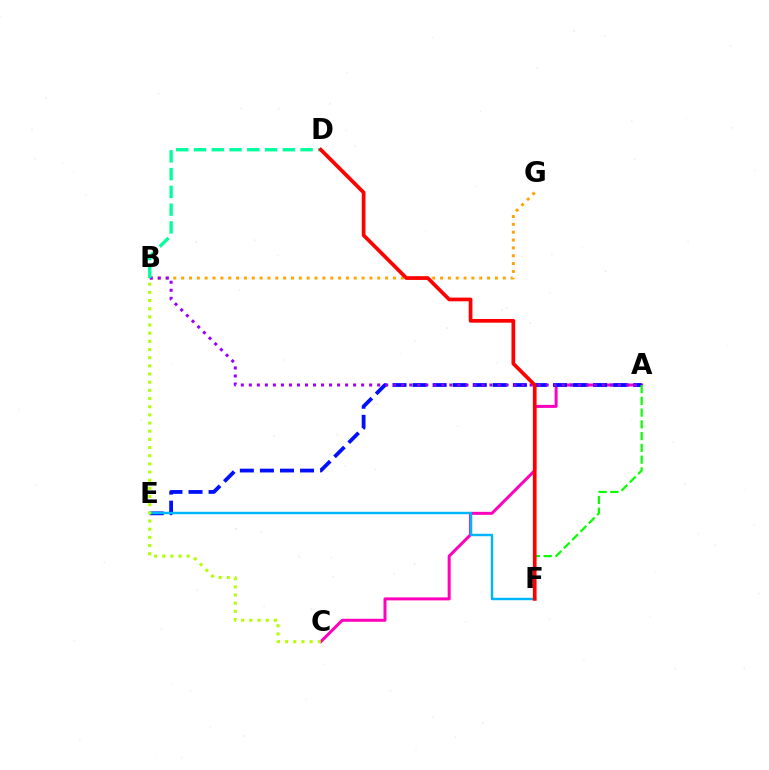{('B', 'G'): [{'color': '#ffa500', 'line_style': 'dotted', 'thickness': 2.13}], ('A', 'C'): [{'color': '#ff00bd', 'line_style': 'solid', 'thickness': 2.16}], ('A', 'E'): [{'color': '#0010ff', 'line_style': 'dashed', 'thickness': 2.73}], ('A', 'B'): [{'color': '#9b00ff', 'line_style': 'dotted', 'thickness': 2.18}], ('A', 'F'): [{'color': '#08ff00', 'line_style': 'dashed', 'thickness': 1.6}], ('E', 'F'): [{'color': '#00b5ff', 'line_style': 'solid', 'thickness': 1.75}], ('B', 'C'): [{'color': '#b3ff00', 'line_style': 'dotted', 'thickness': 2.22}], ('B', 'D'): [{'color': '#00ff9d', 'line_style': 'dashed', 'thickness': 2.41}], ('D', 'F'): [{'color': '#ff0000', 'line_style': 'solid', 'thickness': 2.67}]}